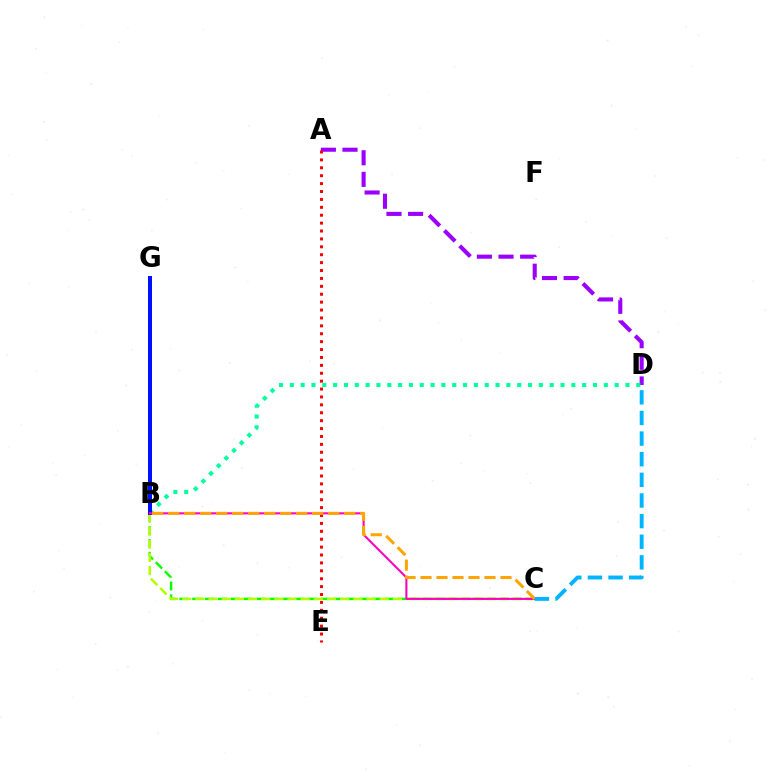{('A', 'D'): [{'color': '#9b00ff', 'line_style': 'dashed', 'thickness': 2.94}], ('B', 'C'): [{'color': '#08ff00', 'line_style': 'dashed', 'thickness': 1.74}, {'color': '#b3ff00', 'line_style': 'dashed', 'thickness': 1.79}, {'color': '#ff00bd', 'line_style': 'solid', 'thickness': 1.51}, {'color': '#ffa500', 'line_style': 'dashed', 'thickness': 2.17}], ('B', 'D'): [{'color': '#00ff9d', 'line_style': 'dotted', 'thickness': 2.94}], ('B', 'G'): [{'color': '#0010ff', 'line_style': 'solid', 'thickness': 2.88}], ('A', 'E'): [{'color': '#ff0000', 'line_style': 'dotted', 'thickness': 2.15}], ('C', 'D'): [{'color': '#00b5ff', 'line_style': 'dashed', 'thickness': 2.8}]}